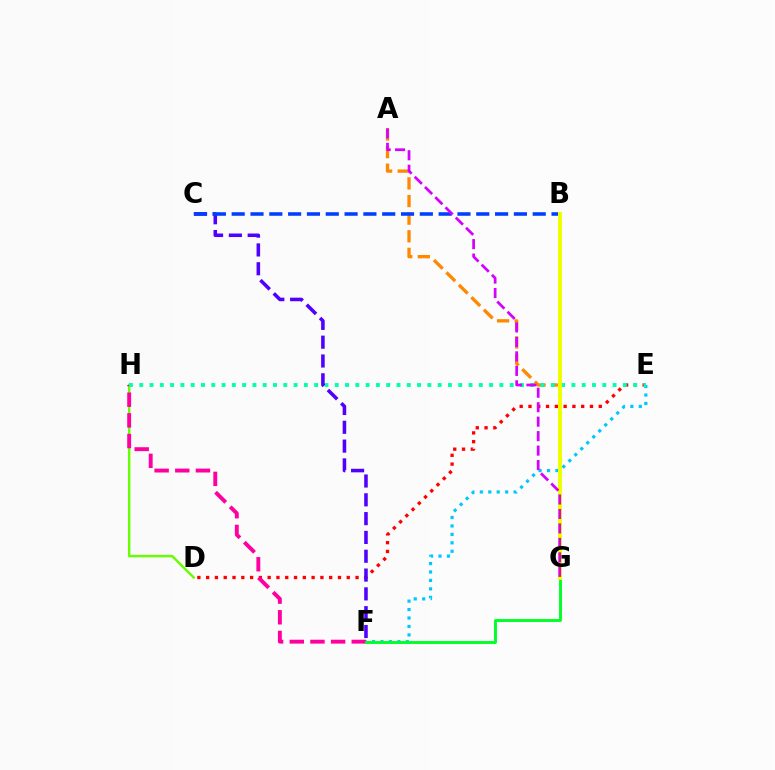{('D', 'H'): [{'color': '#66ff00', 'line_style': 'solid', 'thickness': 1.76}], ('E', 'F'): [{'color': '#00c7ff', 'line_style': 'dotted', 'thickness': 2.29}], ('A', 'G'): [{'color': '#ff8800', 'line_style': 'dashed', 'thickness': 2.39}, {'color': '#d600ff', 'line_style': 'dashed', 'thickness': 1.97}], ('D', 'E'): [{'color': '#ff0000', 'line_style': 'dotted', 'thickness': 2.39}], ('F', 'H'): [{'color': '#ff00a0', 'line_style': 'dashed', 'thickness': 2.81}], ('E', 'H'): [{'color': '#00ffaf', 'line_style': 'dotted', 'thickness': 2.8}], ('C', 'F'): [{'color': '#4f00ff', 'line_style': 'dashed', 'thickness': 2.56}], ('F', 'G'): [{'color': '#00ff27', 'line_style': 'solid', 'thickness': 2.1}], ('B', 'C'): [{'color': '#003fff', 'line_style': 'dashed', 'thickness': 2.56}], ('B', 'G'): [{'color': '#eeff00', 'line_style': 'solid', 'thickness': 2.88}]}